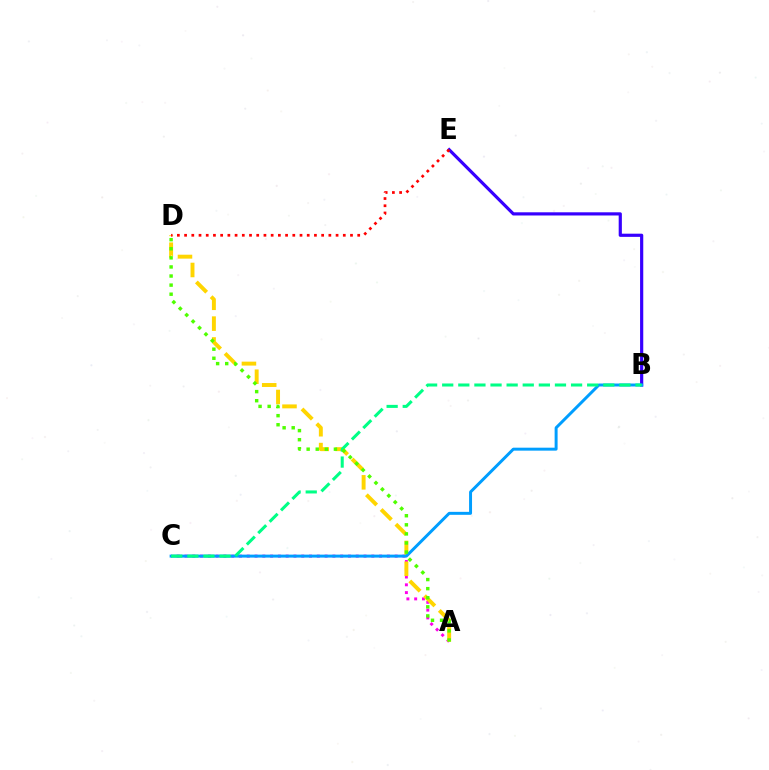{('A', 'C'): [{'color': '#ff00ed', 'line_style': 'dotted', 'thickness': 2.12}], ('B', 'E'): [{'color': '#3700ff', 'line_style': 'solid', 'thickness': 2.29}], ('A', 'D'): [{'color': '#ffd500', 'line_style': 'dashed', 'thickness': 2.83}, {'color': '#4fff00', 'line_style': 'dotted', 'thickness': 2.47}], ('B', 'C'): [{'color': '#009eff', 'line_style': 'solid', 'thickness': 2.14}, {'color': '#00ff86', 'line_style': 'dashed', 'thickness': 2.19}], ('D', 'E'): [{'color': '#ff0000', 'line_style': 'dotted', 'thickness': 1.96}]}